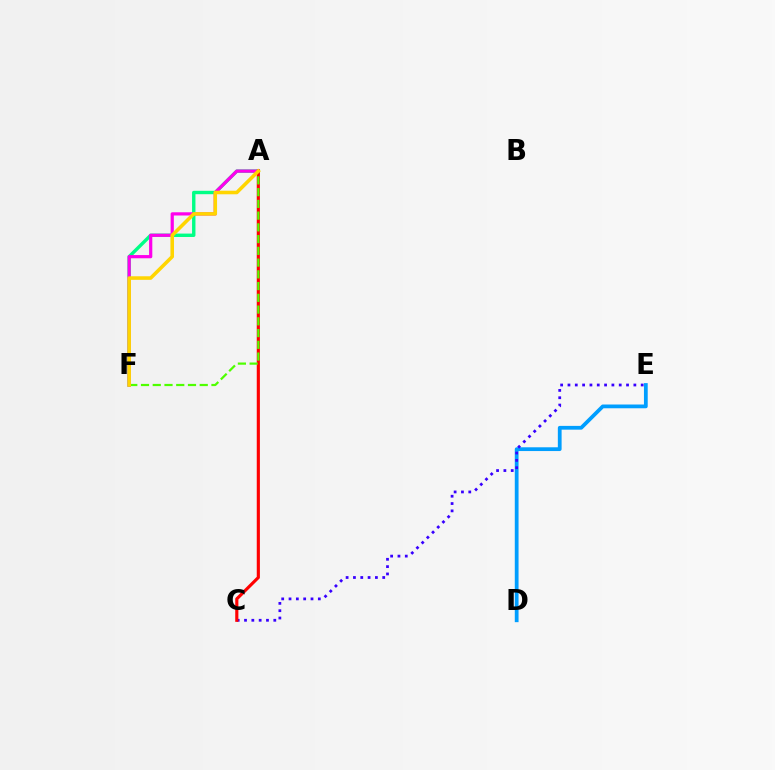{('A', 'F'): [{'color': '#00ff86', 'line_style': 'solid', 'thickness': 2.45}, {'color': '#ff00ed', 'line_style': 'solid', 'thickness': 2.32}, {'color': '#4fff00', 'line_style': 'dashed', 'thickness': 1.6}, {'color': '#ffd500', 'line_style': 'solid', 'thickness': 2.56}], ('D', 'E'): [{'color': '#009eff', 'line_style': 'solid', 'thickness': 2.71}], ('C', 'E'): [{'color': '#3700ff', 'line_style': 'dotted', 'thickness': 1.99}], ('A', 'C'): [{'color': '#ff0000', 'line_style': 'solid', 'thickness': 2.26}]}